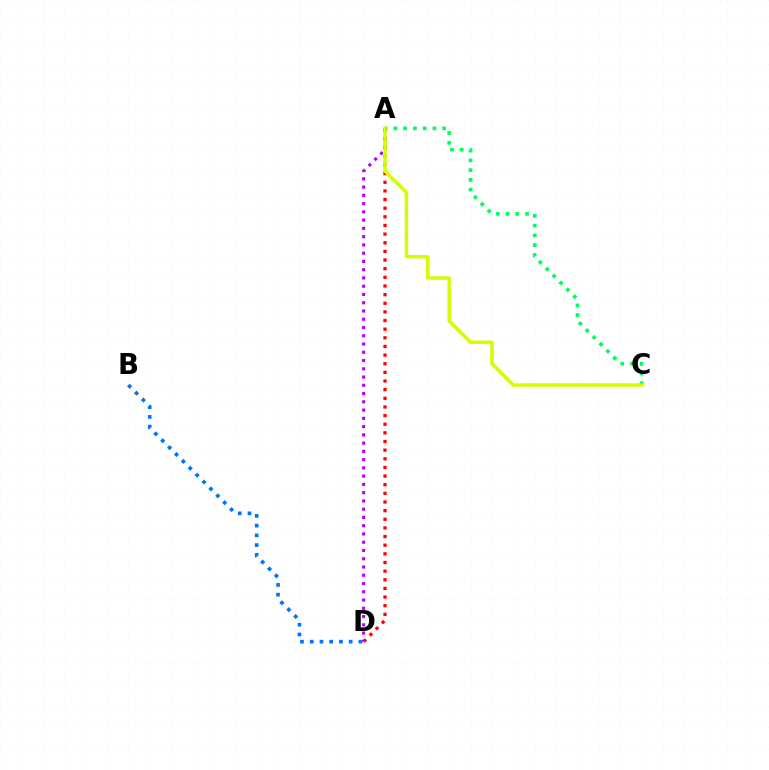{('A', 'D'): [{'color': '#ff0000', 'line_style': 'dotted', 'thickness': 2.35}, {'color': '#b900ff', 'line_style': 'dotted', 'thickness': 2.24}], ('B', 'D'): [{'color': '#0074ff', 'line_style': 'dotted', 'thickness': 2.65}], ('A', 'C'): [{'color': '#00ff5c', 'line_style': 'dotted', 'thickness': 2.65}, {'color': '#d1ff00', 'line_style': 'solid', 'thickness': 2.48}]}